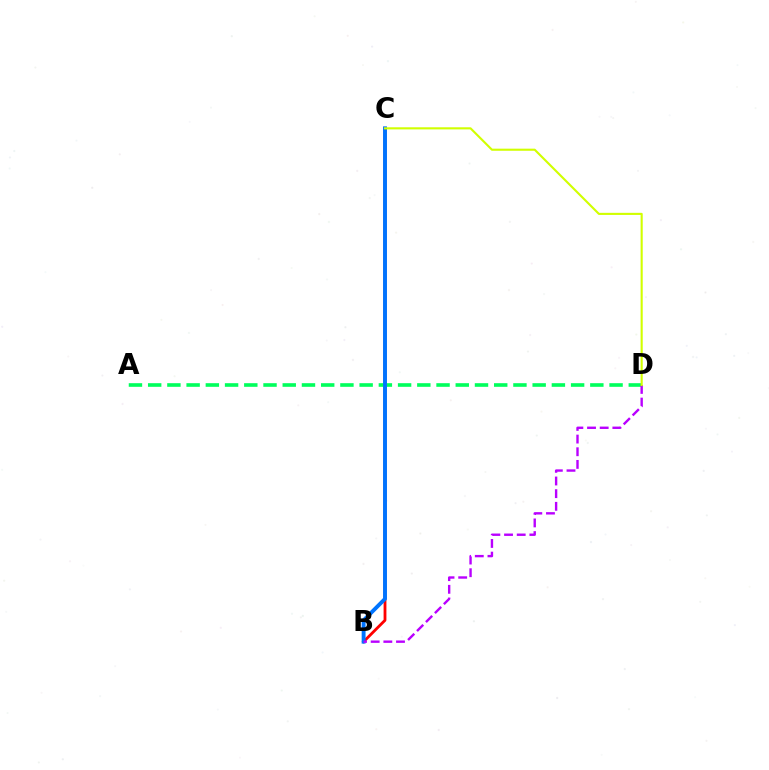{('B', 'C'): [{'color': '#ff0000', 'line_style': 'solid', 'thickness': 2.03}, {'color': '#0074ff', 'line_style': 'solid', 'thickness': 2.8}], ('A', 'D'): [{'color': '#00ff5c', 'line_style': 'dashed', 'thickness': 2.61}], ('B', 'D'): [{'color': '#b900ff', 'line_style': 'dashed', 'thickness': 1.72}], ('C', 'D'): [{'color': '#d1ff00', 'line_style': 'solid', 'thickness': 1.52}]}